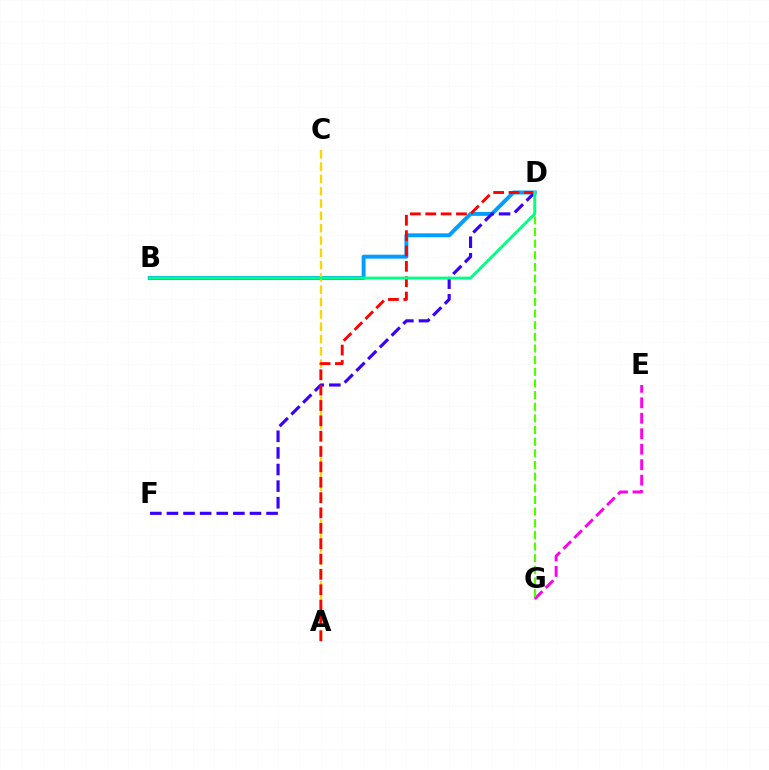{('B', 'D'): [{'color': '#009eff', 'line_style': 'solid', 'thickness': 2.83}, {'color': '#00ff86', 'line_style': 'solid', 'thickness': 2.07}], ('A', 'C'): [{'color': '#ffd500', 'line_style': 'dashed', 'thickness': 1.67}], ('E', 'G'): [{'color': '#ff00ed', 'line_style': 'dashed', 'thickness': 2.1}], ('D', 'F'): [{'color': '#3700ff', 'line_style': 'dashed', 'thickness': 2.26}], ('D', 'G'): [{'color': '#4fff00', 'line_style': 'dashed', 'thickness': 1.58}], ('A', 'D'): [{'color': '#ff0000', 'line_style': 'dashed', 'thickness': 2.09}]}